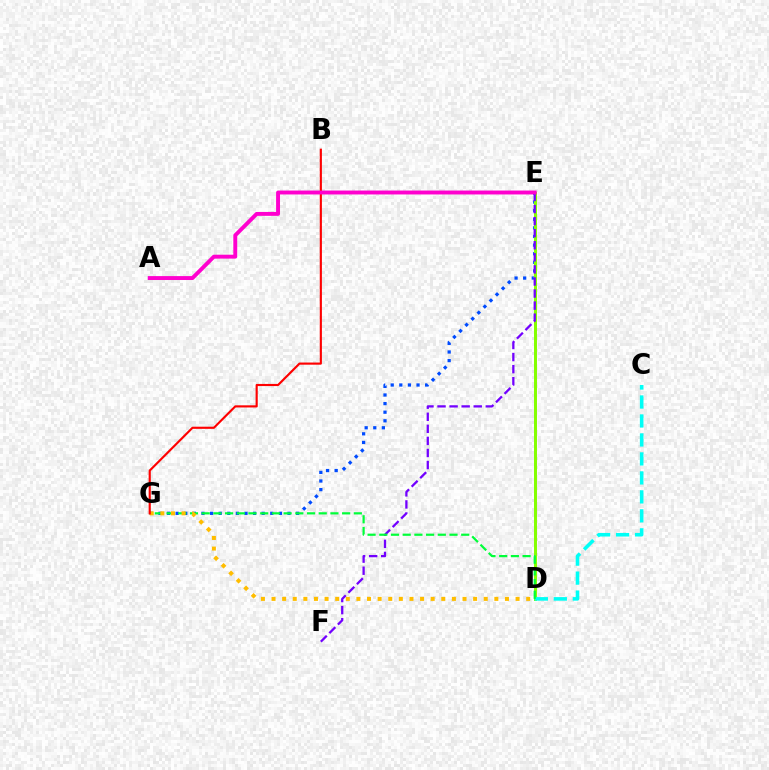{('E', 'G'): [{'color': '#004bff', 'line_style': 'dotted', 'thickness': 2.34}], ('D', 'E'): [{'color': '#84ff00', 'line_style': 'solid', 'thickness': 2.14}], ('E', 'F'): [{'color': '#7200ff', 'line_style': 'dashed', 'thickness': 1.64}], ('C', 'D'): [{'color': '#00fff6', 'line_style': 'dashed', 'thickness': 2.58}], ('D', 'G'): [{'color': '#00ff39', 'line_style': 'dashed', 'thickness': 1.59}, {'color': '#ffbd00', 'line_style': 'dotted', 'thickness': 2.88}], ('B', 'G'): [{'color': '#ff0000', 'line_style': 'solid', 'thickness': 1.54}], ('A', 'E'): [{'color': '#ff00cf', 'line_style': 'solid', 'thickness': 2.82}]}